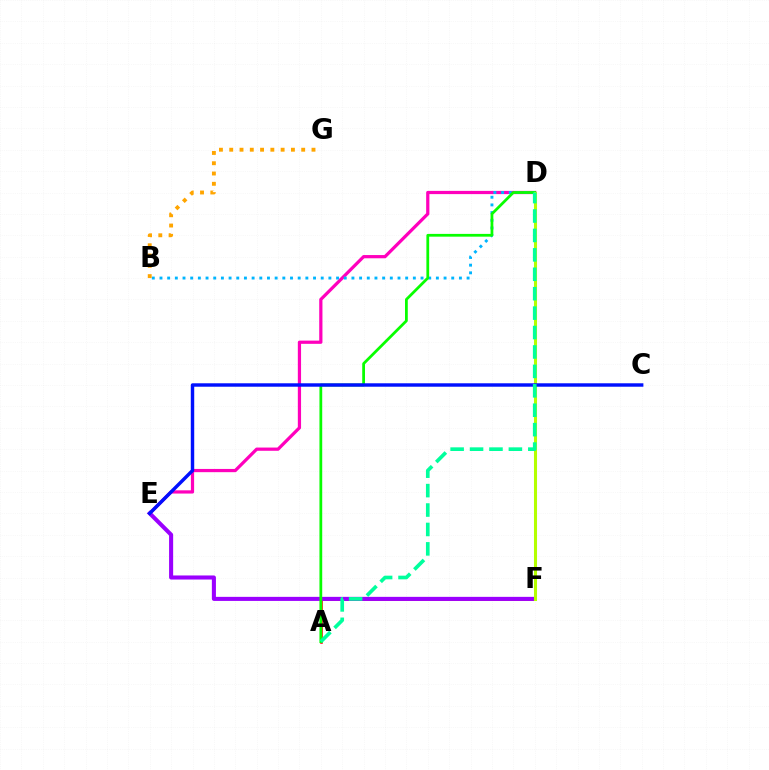{('D', 'E'): [{'color': '#ff00bd', 'line_style': 'solid', 'thickness': 2.32}], ('A', 'F'): [{'color': '#ff0000', 'line_style': 'solid', 'thickness': 1.85}], ('E', 'F'): [{'color': '#9b00ff', 'line_style': 'solid', 'thickness': 2.93}], ('B', 'D'): [{'color': '#00b5ff', 'line_style': 'dotted', 'thickness': 2.09}], ('A', 'D'): [{'color': '#08ff00', 'line_style': 'solid', 'thickness': 1.99}, {'color': '#00ff9d', 'line_style': 'dashed', 'thickness': 2.64}], ('D', 'F'): [{'color': '#b3ff00', 'line_style': 'solid', 'thickness': 2.2}], ('B', 'G'): [{'color': '#ffa500', 'line_style': 'dotted', 'thickness': 2.79}], ('C', 'E'): [{'color': '#0010ff', 'line_style': 'solid', 'thickness': 2.48}]}